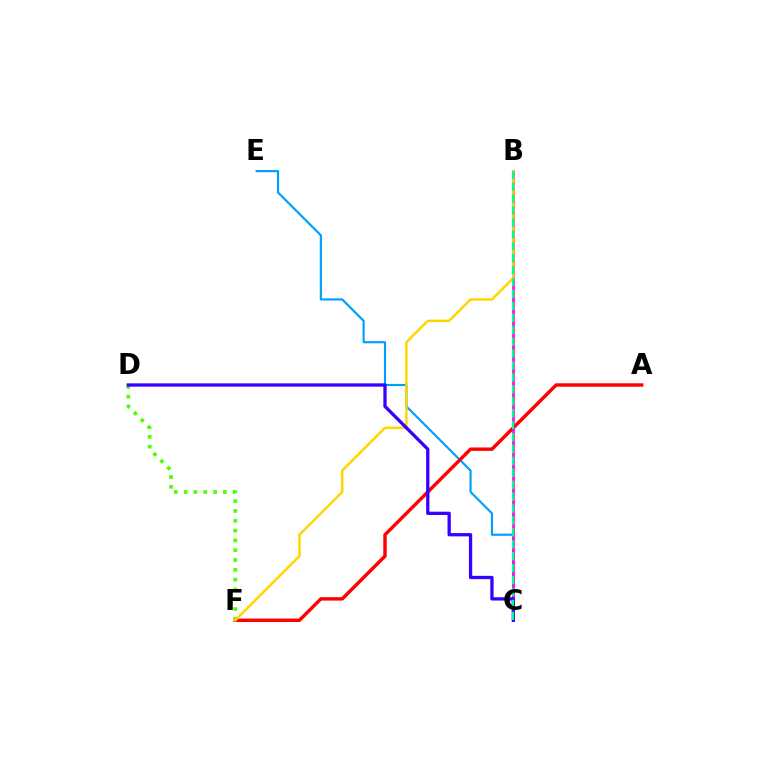{('C', 'E'): [{'color': '#009eff', 'line_style': 'solid', 'thickness': 1.55}], ('A', 'F'): [{'color': '#ff0000', 'line_style': 'solid', 'thickness': 2.46}], ('B', 'C'): [{'color': '#ff00ed', 'line_style': 'solid', 'thickness': 1.89}, {'color': '#00ff86', 'line_style': 'dashed', 'thickness': 1.62}], ('D', 'F'): [{'color': '#4fff00', 'line_style': 'dotted', 'thickness': 2.67}], ('B', 'F'): [{'color': '#ffd500', 'line_style': 'solid', 'thickness': 1.76}], ('C', 'D'): [{'color': '#3700ff', 'line_style': 'solid', 'thickness': 2.37}]}